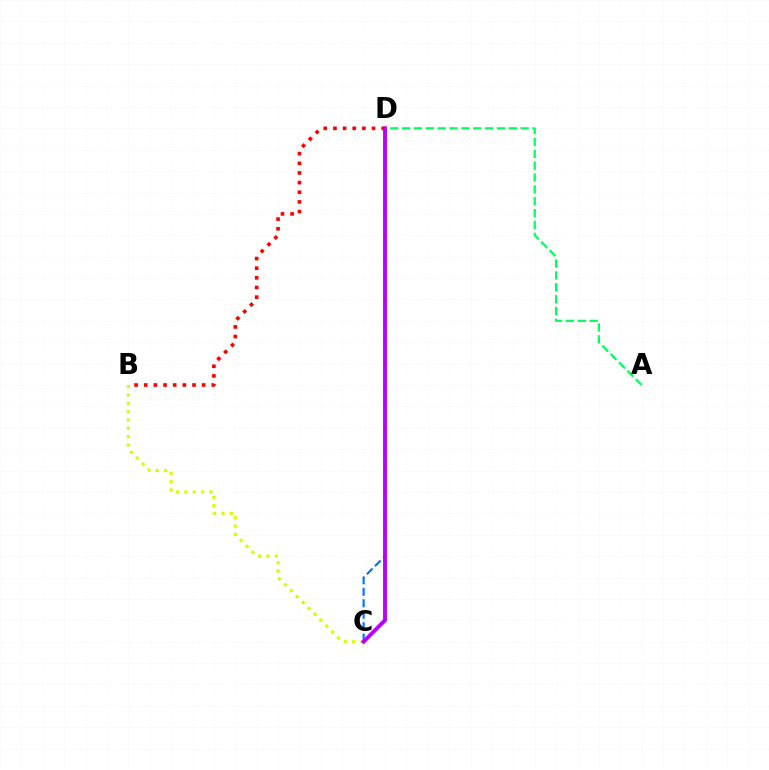{('B', 'D'): [{'color': '#ff0000', 'line_style': 'dotted', 'thickness': 2.62}], ('C', 'D'): [{'color': '#0074ff', 'line_style': 'dashed', 'thickness': 1.56}, {'color': '#b900ff', 'line_style': 'solid', 'thickness': 2.8}], ('A', 'D'): [{'color': '#00ff5c', 'line_style': 'dashed', 'thickness': 1.61}], ('B', 'C'): [{'color': '#d1ff00', 'line_style': 'dotted', 'thickness': 2.27}]}